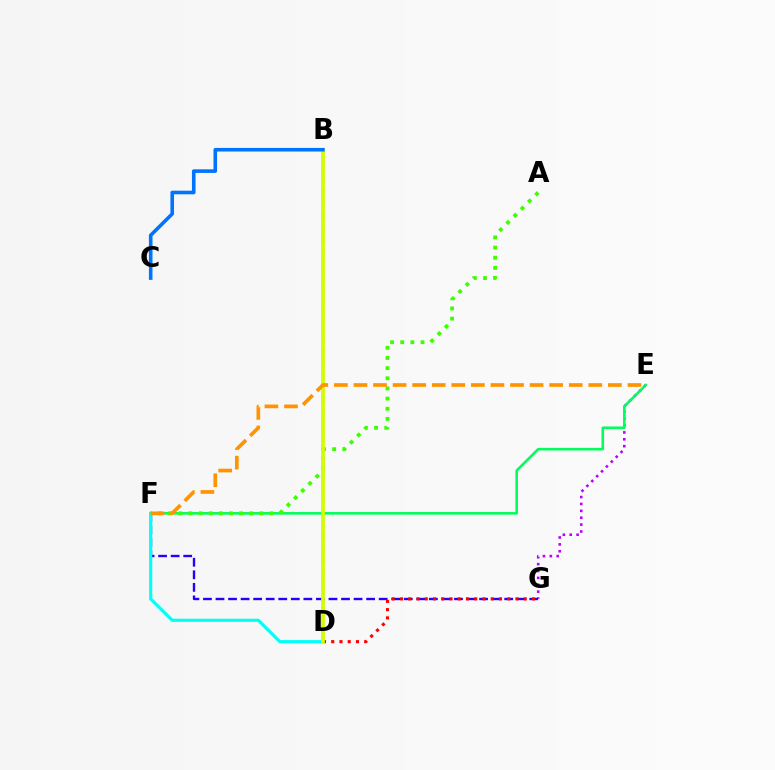{('E', 'G'): [{'color': '#b900ff', 'line_style': 'dotted', 'thickness': 1.87}], ('F', 'G'): [{'color': '#2500ff', 'line_style': 'dashed', 'thickness': 1.71}], ('E', 'F'): [{'color': '#00ff5c', 'line_style': 'solid', 'thickness': 1.86}, {'color': '#ff9400', 'line_style': 'dashed', 'thickness': 2.66}], ('D', 'F'): [{'color': '#00fff6', 'line_style': 'solid', 'thickness': 2.26}], ('A', 'F'): [{'color': '#3dff00', 'line_style': 'dotted', 'thickness': 2.76}], ('B', 'D'): [{'color': '#ff00ac', 'line_style': 'dashed', 'thickness': 1.67}, {'color': '#d1ff00', 'line_style': 'solid', 'thickness': 2.67}], ('D', 'G'): [{'color': '#ff0000', 'line_style': 'dotted', 'thickness': 2.24}], ('B', 'C'): [{'color': '#0074ff', 'line_style': 'solid', 'thickness': 2.59}]}